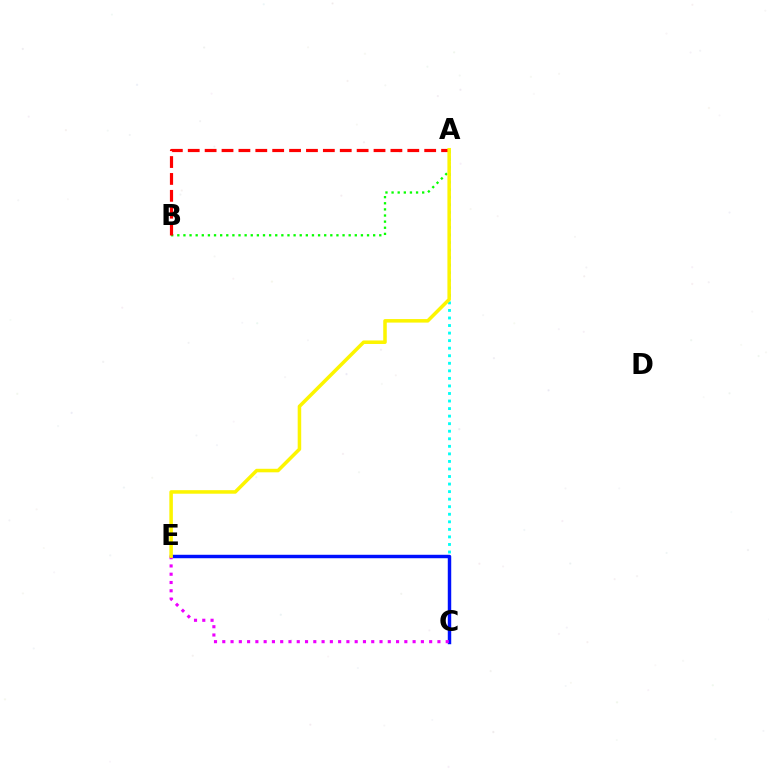{('A', 'B'): [{'color': '#08ff00', 'line_style': 'dotted', 'thickness': 1.66}, {'color': '#ff0000', 'line_style': 'dashed', 'thickness': 2.29}], ('A', 'C'): [{'color': '#00fff6', 'line_style': 'dotted', 'thickness': 2.05}], ('C', 'E'): [{'color': '#0010ff', 'line_style': 'solid', 'thickness': 2.48}, {'color': '#ee00ff', 'line_style': 'dotted', 'thickness': 2.25}], ('A', 'E'): [{'color': '#fcf500', 'line_style': 'solid', 'thickness': 2.54}]}